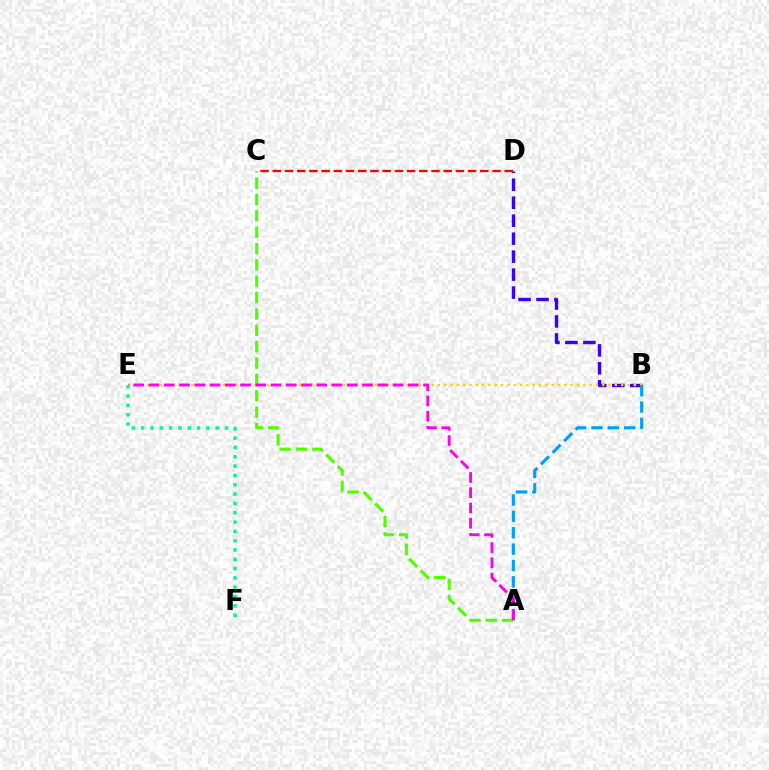{('B', 'D'): [{'color': '#3700ff', 'line_style': 'dashed', 'thickness': 2.44}], ('C', 'D'): [{'color': '#ff0000', 'line_style': 'dashed', 'thickness': 1.66}], ('B', 'E'): [{'color': '#ffd500', 'line_style': 'dotted', 'thickness': 1.72}], ('A', 'B'): [{'color': '#009eff', 'line_style': 'dashed', 'thickness': 2.22}], ('A', 'C'): [{'color': '#4fff00', 'line_style': 'dashed', 'thickness': 2.22}], ('A', 'E'): [{'color': '#ff00ed', 'line_style': 'dashed', 'thickness': 2.07}], ('E', 'F'): [{'color': '#00ff86', 'line_style': 'dotted', 'thickness': 2.53}]}